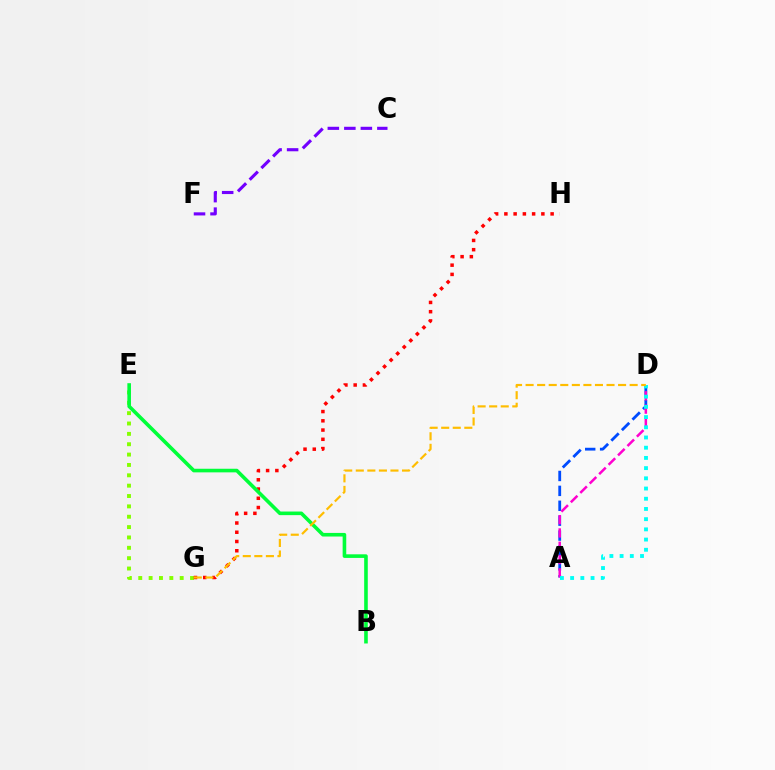{('C', 'F'): [{'color': '#7200ff', 'line_style': 'dashed', 'thickness': 2.24}], ('E', 'G'): [{'color': '#84ff00', 'line_style': 'dotted', 'thickness': 2.81}], ('A', 'D'): [{'color': '#004bff', 'line_style': 'dashed', 'thickness': 2.03}, {'color': '#ff00cf', 'line_style': 'dashed', 'thickness': 1.81}, {'color': '#00fff6', 'line_style': 'dotted', 'thickness': 2.77}], ('G', 'H'): [{'color': '#ff0000', 'line_style': 'dotted', 'thickness': 2.51}], ('B', 'E'): [{'color': '#00ff39', 'line_style': 'solid', 'thickness': 2.59}], ('D', 'G'): [{'color': '#ffbd00', 'line_style': 'dashed', 'thickness': 1.57}]}